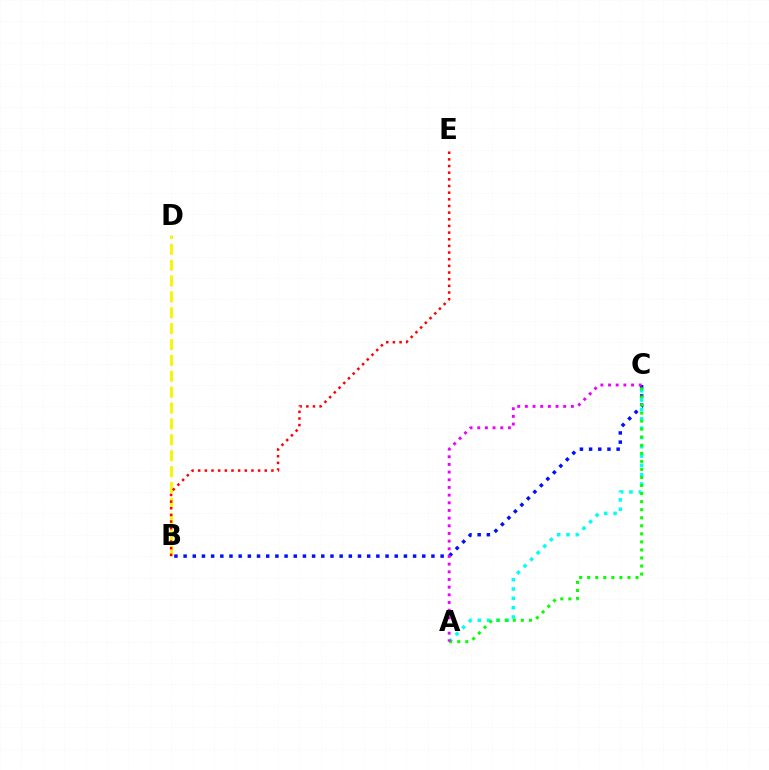{('A', 'C'): [{'color': '#00fff6', 'line_style': 'dotted', 'thickness': 2.53}, {'color': '#08ff00', 'line_style': 'dotted', 'thickness': 2.19}, {'color': '#ee00ff', 'line_style': 'dotted', 'thickness': 2.08}], ('B', 'C'): [{'color': '#0010ff', 'line_style': 'dotted', 'thickness': 2.49}], ('B', 'D'): [{'color': '#fcf500', 'line_style': 'dashed', 'thickness': 2.16}], ('B', 'E'): [{'color': '#ff0000', 'line_style': 'dotted', 'thickness': 1.81}]}